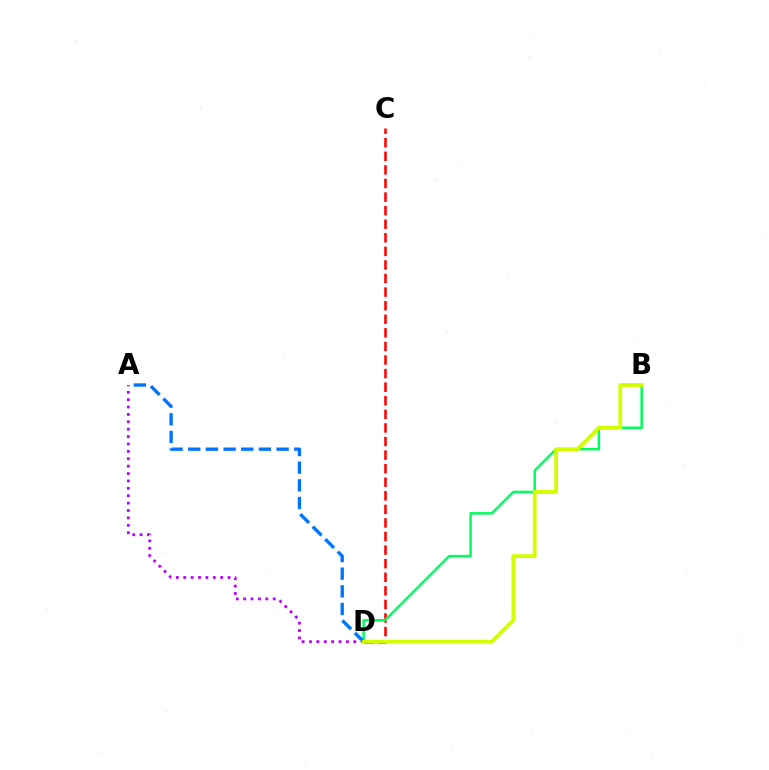{('A', 'D'): [{'color': '#b900ff', 'line_style': 'dotted', 'thickness': 2.01}, {'color': '#0074ff', 'line_style': 'dashed', 'thickness': 2.4}], ('C', 'D'): [{'color': '#ff0000', 'line_style': 'dashed', 'thickness': 1.84}], ('B', 'D'): [{'color': '#00ff5c', 'line_style': 'solid', 'thickness': 1.81}, {'color': '#d1ff00', 'line_style': 'solid', 'thickness': 2.75}]}